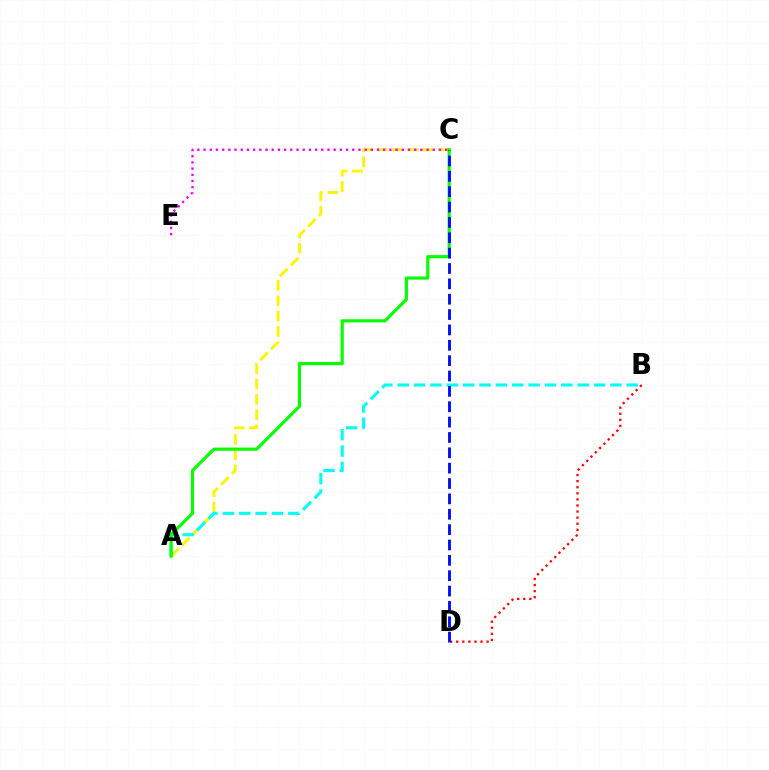{('A', 'C'): [{'color': '#fcf500', 'line_style': 'dashed', 'thickness': 2.08}, {'color': '#08ff00', 'line_style': 'solid', 'thickness': 2.27}], ('A', 'B'): [{'color': '#00fff6', 'line_style': 'dashed', 'thickness': 2.22}], ('C', 'E'): [{'color': '#ee00ff', 'line_style': 'dotted', 'thickness': 1.68}], ('B', 'D'): [{'color': '#ff0000', 'line_style': 'dotted', 'thickness': 1.65}], ('C', 'D'): [{'color': '#0010ff', 'line_style': 'dashed', 'thickness': 2.09}]}